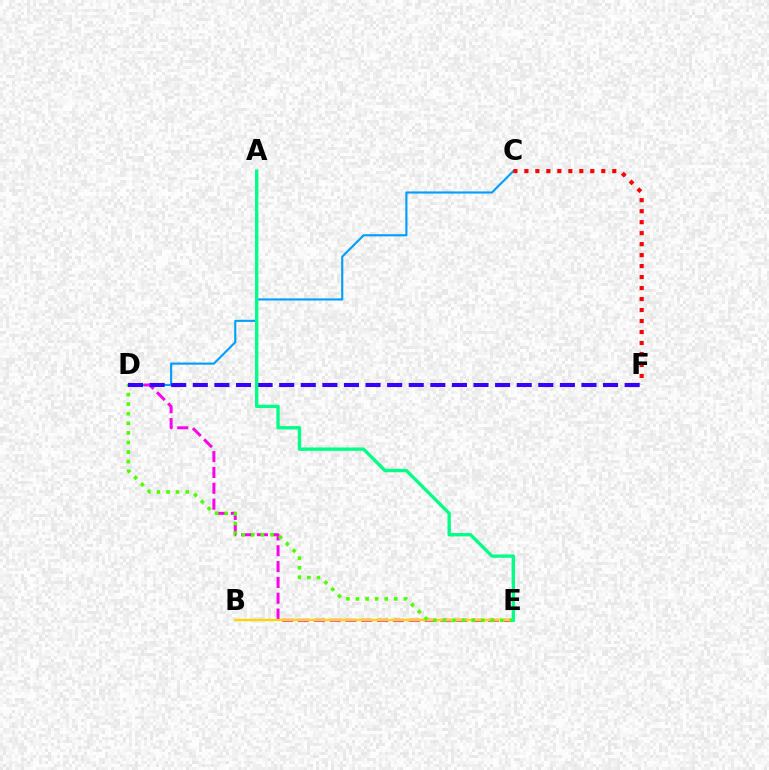{('C', 'D'): [{'color': '#009eff', 'line_style': 'solid', 'thickness': 1.54}], ('C', 'F'): [{'color': '#ff0000', 'line_style': 'dotted', 'thickness': 2.98}], ('D', 'E'): [{'color': '#ff00ed', 'line_style': 'dashed', 'thickness': 2.15}, {'color': '#4fff00', 'line_style': 'dotted', 'thickness': 2.6}], ('B', 'E'): [{'color': '#ffd500', 'line_style': 'solid', 'thickness': 1.69}], ('D', 'F'): [{'color': '#3700ff', 'line_style': 'dashed', 'thickness': 2.93}], ('A', 'E'): [{'color': '#00ff86', 'line_style': 'solid', 'thickness': 2.41}]}